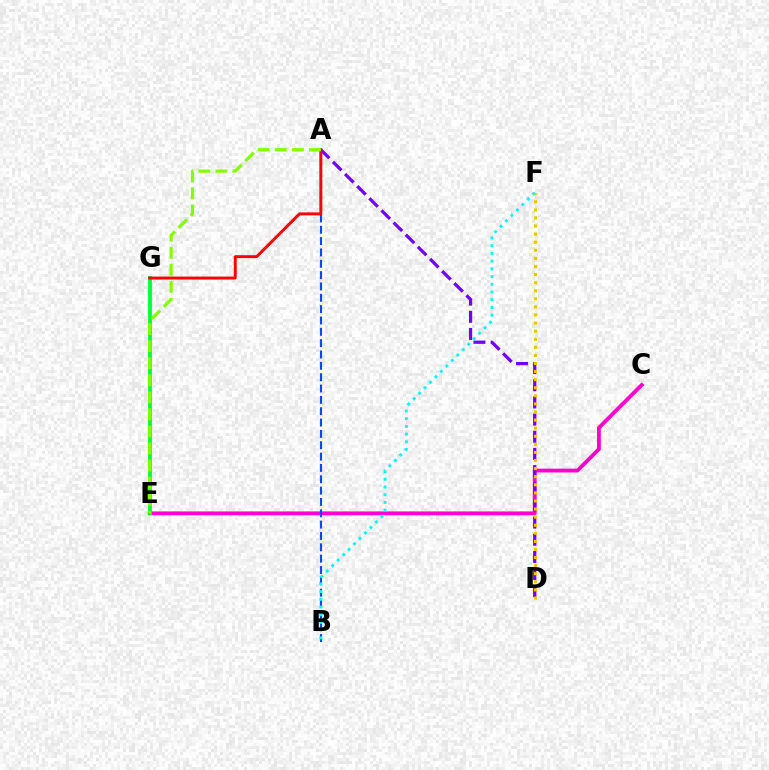{('C', 'E'): [{'color': '#ff00cf', 'line_style': 'solid', 'thickness': 2.75}], ('E', 'G'): [{'color': '#00ff39', 'line_style': 'solid', 'thickness': 2.75}], ('A', 'D'): [{'color': '#7200ff', 'line_style': 'dashed', 'thickness': 2.33}], ('D', 'F'): [{'color': '#ffbd00', 'line_style': 'dotted', 'thickness': 2.2}], ('A', 'B'): [{'color': '#004bff', 'line_style': 'dashed', 'thickness': 1.54}], ('A', 'G'): [{'color': '#ff0000', 'line_style': 'solid', 'thickness': 2.12}], ('A', 'E'): [{'color': '#84ff00', 'line_style': 'dashed', 'thickness': 2.32}], ('B', 'F'): [{'color': '#00fff6', 'line_style': 'dotted', 'thickness': 2.1}]}